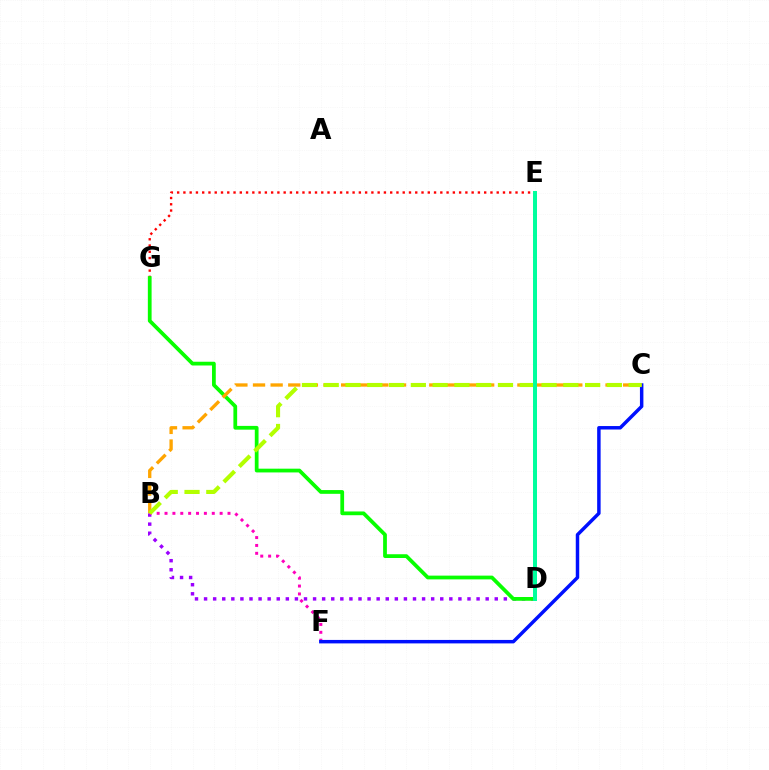{('B', 'D'): [{'color': '#9b00ff', 'line_style': 'dotted', 'thickness': 2.47}], ('B', 'F'): [{'color': '#ff00bd', 'line_style': 'dotted', 'thickness': 2.14}], ('E', 'G'): [{'color': '#ff0000', 'line_style': 'dotted', 'thickness': 1.7}], ('C', 'F'): [{'color': '#0010ff', 'line_style': 'solid', 'thickness': 2.5}], ('D', 'E'): [{'color': '#00b5ff', 'line_style': 'solid', 'thickness': 2.06}, {'color': '#00ff9d', 'line_style': 'solid', 'thickness': 2.86}], ('D', 'G'): [{'color': '#08ff00', 'line_style': 'solid', 'thickness': 2.7}], ('B', 'C'): [{'color': '#ffa500', 'line_style': 'dashed', 'thickness': 2.39}, {'color': '#b3ff00', 'line_style': 'dashed', 'thickness': 2.96}]}